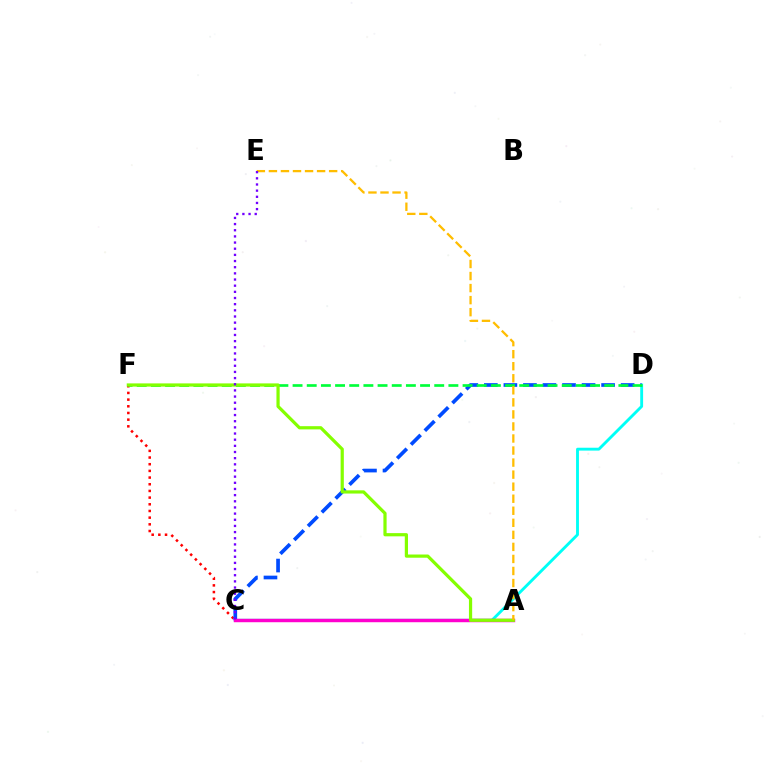{('C', 'F'): [{'color': '#ff0000', 'line_style': 'dotted', 'thickness': 1.81}], ('C', 'D'): [{'color': '#00fff6', 'line_style': 'solid', 'thickness': 2.07}, {'color': '#004bff', 'line_style': 'dashed', 'thickness': 2.65}], ('A', 'C'): [{'color': '#ff00cf', 'line_style': 'solid', 'thickness': 2.48}], ('D', 'F'): [{'color': '#00ff39', 'line_style': 'dashed', 'thickness': 1.92}], ('A', 'F'): [{'color': '#84ff00', 'line_style': 'solid', 'thickness': 2.31}], ('A', 'E'): [{'color': '#ffbd00', 'line_style': 'dashed', 'thickness': 1.64}], ('C', 'E'): [{'color': '#7200ff', 'line_style': 'dotted', 'thickness': 1.67}]}